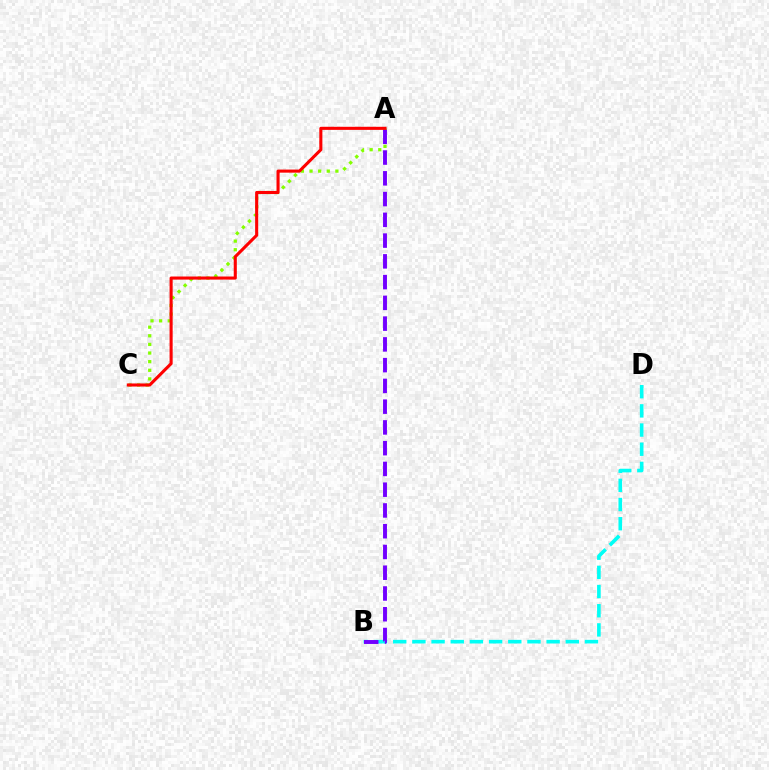{('A', 'C'): [{'color': '#84ff00', 'line_style': 'dotted', 'thickness': 2.34}, {'color': '#ff0000', 'line_style': 'solid', 'thickness': 2.22}], ('B', 'D'): [{'color': '#00fff6', 'line_style': 'dashed', 'thickness': 2.6}], ('A', 'B'): [{'color': '#7200ff', 'line_style': 'dashed', 'thickness': 2.82}]}